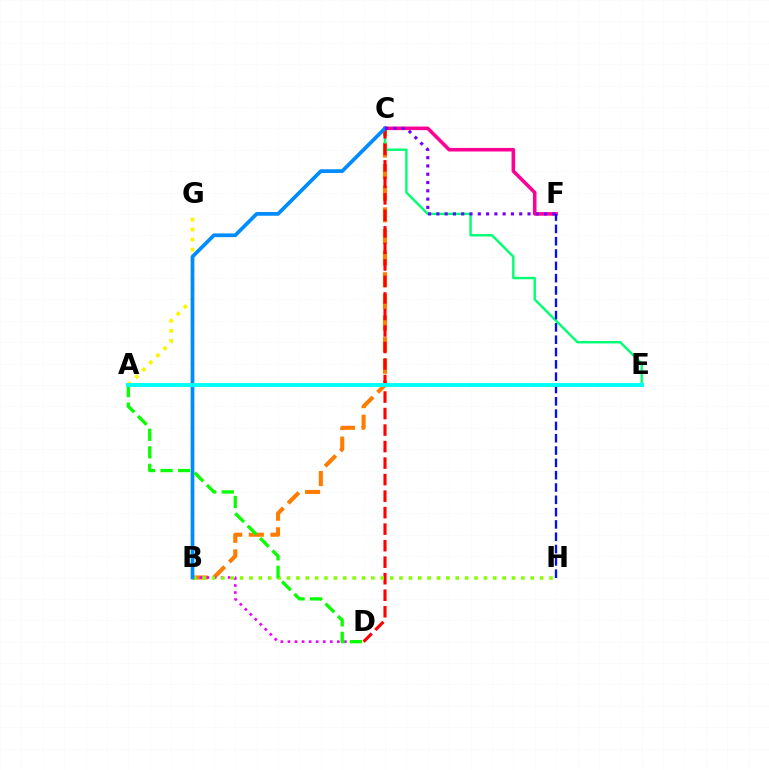{('B', 'C'): [{'color': '#ff7c00', 'line_style': 'dashed', 'thickness': 2.94}, {'color': '#008cff', 'line_style': 'solid', 'thickness': 2.68}], ('C', 'E'): [{'color': '#00ff74', 'line_style': 'solid', 'thickness': 1.74}], ('C', 'D'): [{'color': '#ff0000', 'line_style': 'dashed', 'thickness': 2.24}], ('B', 'D'): [{'color': '#ee00ff', 'line_style': 'dotted', 'thickness': 1.92}], ('C', 'F'): [{'color': '#ff0094', 'line_style': 'solid', 'thickness': 2.56}, {'color': '#7200ff', 'line_style': 'dotted', 'thickness': 2.25}], ('B', 'H'): [{'color': '#84ff00', 'line_style': 'dotted', 'thickness': 2.55}], ('A', 'G'): [{'color': '#fcf500', 'line_style': 'dotted', 'thickness': 2.72}], ('A', 'D'): [{'color': '#08ff00', 'line_style': 'dashed', 'thickness': 2.38}], ('F', 'H'): [{'color': '#0010ff', 'line_style': 'dashed', 'thickness': 1.67}], ('A', 'E'): [{'color': '#00fff6', 'line_style': 'solid', 'thickness': 2.79}]}